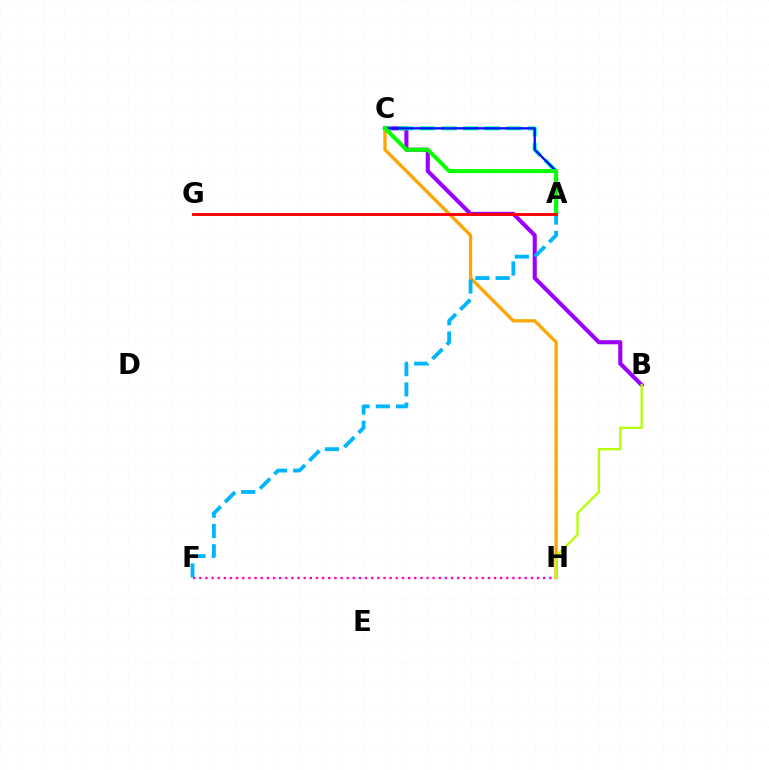{('B', 'C'): [{'color': '#9b00ff', 'line_style': 'solid', 'thickness': 2.95}], ('C', 'H'): [{'color': '#ffa500', 'line_style': 'solid', 'thickness': 2.36}], ('A', 'C'): [{'color': '#00ff9d', 'line_style': 'dashed', 'thickness': 2.93}, {'color': '#0010ff', 'line_style': 'solid', 'thickness': 1.67}, {'color': '#08ff00', 'line_style': 'solid', 'thickness': 2.9}], ('A', 'F'): [{'color': '#00b5ff', 'line_style': 'dashed', 'thickness': 2.76}], ('A', 'G'): [{'color': '#ff0000', 'line_style': 'solid', 'thickness': 2.06}], ('F', 'H'): [{'color': '#ff00bd', 'line_style': 'dotted', 'thickness': 1.67}], ('B', 'H'): [{'color': '#b3ff00', 'line_style': 'solid', 'thickness': 1.64}]}